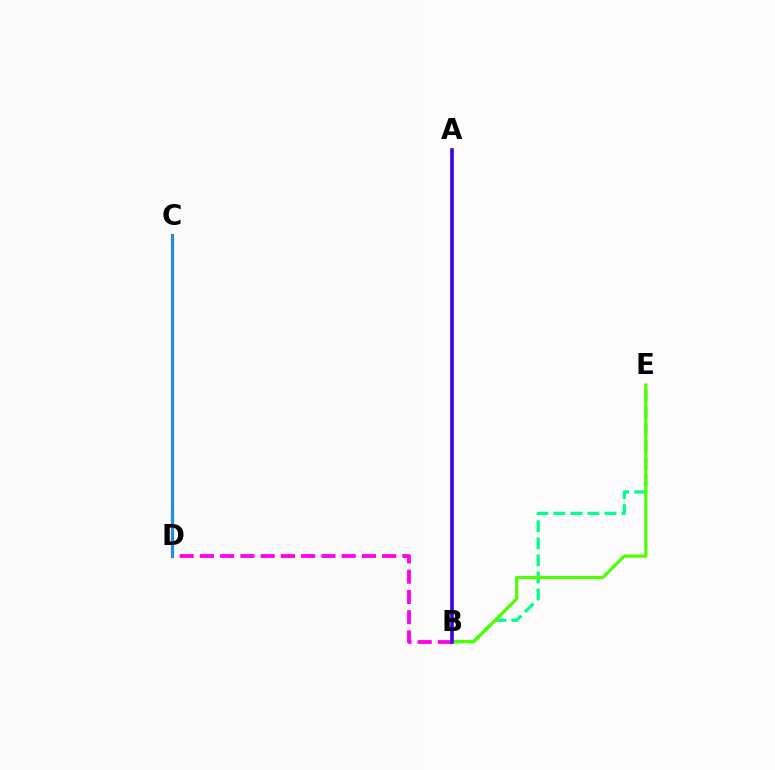{('B', 'E'): [{'color': '#00ff86', 'line_style': 'dashed', 'thickness': 2.32}, {'color': '#4fff00', 'line_style': 'solid', 'thickness': 2.3}], ('C', 'D'): [{'color': '#ff0000', 'line_style': 'solid', 'thickness': 2.28}, {'color': '#009eff', 'line_style': 'solid', 'thickness': 1.99}], ('A', 'B'): [{'color': '#ffd500', 'line_style': 'solid', 'thickness': 2.8}, {'color': '#3700ff', 'line_style': 'solid', 'thickness': 2.53}], ('B', 'D'): [{'color': '#ff00ed', 'line_style': 'dashed', 'thickness': 2.75}]}